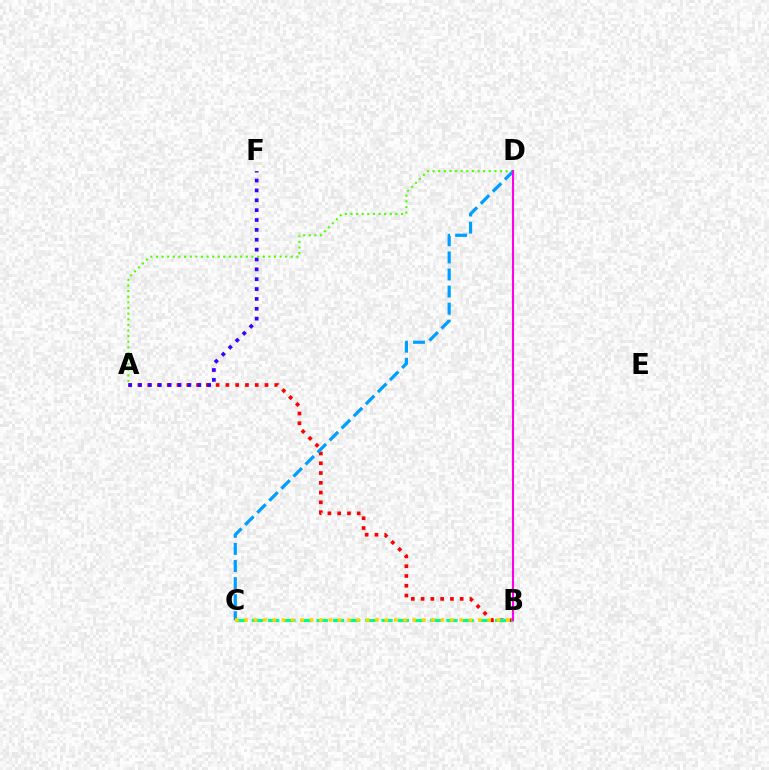{('A', 'B'): [{'color': '#ff0000', 'line_style': 'dotted', 'thickness': 2.66}], ('A', 'F'): [{'color': '#3700ff', 'line_style': 'dotted', 'thickness': 2.68}], ('A', 'D'): [{'color': '#4fff00', 'line_style': 'dotted', 'thickness': 1.53}], ('C', 'D'): [{'color': '#009eff', 'line_style': 'dashed', 'thickness': 2.32}], ('B', 'C'): [{'color': '#00ff86', 'line_style': 'dashed', 'thickness': 2.2}, {'color': '#ffd500', 'line_style': 'dotted', 'thickness': 2.54}], ('B', 'D'): [{'color': '#ff00ed', 'line_style': 'solid', 'thickness': 1.52}]}